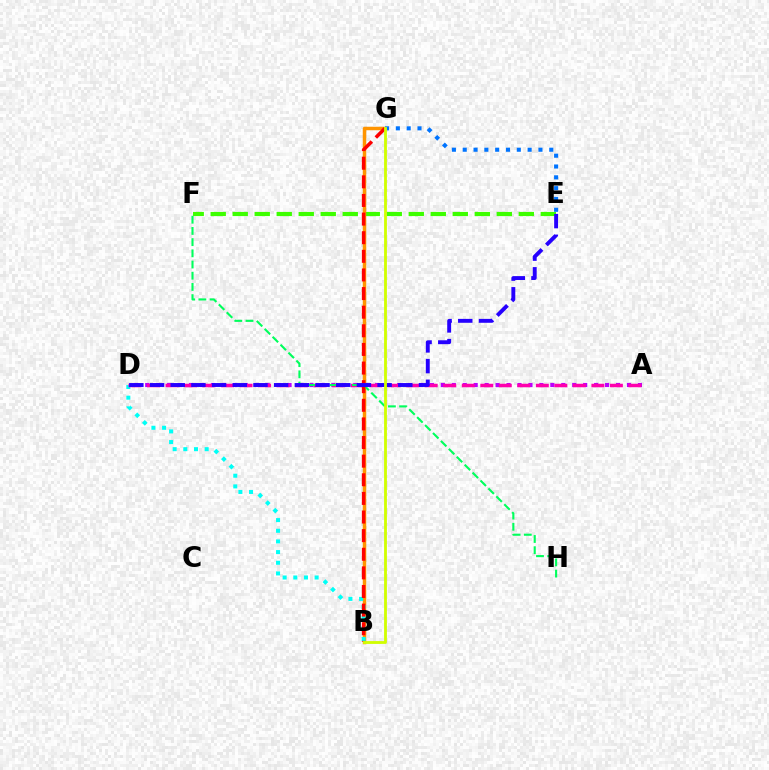{('E', 'F'): [{'color': '#3dff00', 'line_style': 'dashed', 'thickness': 2.99}], ('A', 'D'): [{'color': '#b900ff', 'line_style': 'dotted', 'thickness': 2.97}, {'color': '#ff00ac', 'line_style': 'dashed', 'thickness': 2.52}], ('B', 'G'): [{'color': '#ff9400', 'line_style': 'solid', 'thickness': 2.5}, {'color': '#ff0000', 'line_style': 'dashed', 'thickness': 2.53}, {'color': '#d1ff00', 'line_style': 'solid', 'thickness': 2.03}], ('B', 'D'): [{'color': '#00fff6', 'line_style': 'dotted', 'thickness': 2.9}], ('E', 'G'): [{'color': '#0074ff', 'line_style': 'dotted', 'thickness': 2.94}], ('F', 'H'): [{'color': '#00ff5c', 'line_style': 'dashed', 'thickness': 1.52}], ('D', 'E'): [{'color': '#2500ff', 'line_style': 'dashed', 'thickness': 2.81}]}